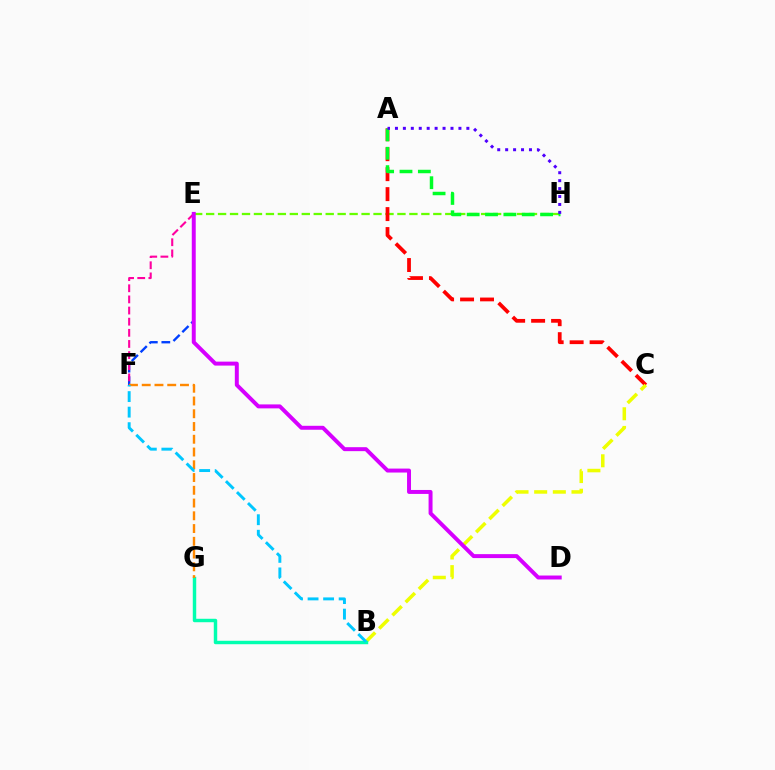{('E', 'H'): [{'color': '#66ff00', 'line_style': 'dashed', 'thickness': 1.62}], ('E', 'F'): [{'color': '#003fff', 'line_style': 'dashed', 'thickness': 1.7}, {'color': '#ff00a0', 'line_style': 'dashed', 'thickness': 1.51}], ('A', 'C'): [{'color': '#ff0000', 'line_style': 'dashed', 'thickness': 2.71}], ('B', 'C'): [{'color': '#eeff00', 'line_style': 'dashed', 'thickness': 2.53}], ('B', 'G'): [{'color': '#00ffaf', 'line_style': 'solid', 'thickness': 2.48}], ('A', 'H'): [{'color': '#00ff27', 'line_style': 'dashed', 'thickness': 2.49}, {'color': '#4f00ff', 'line_style': 'dotted', 'thickness': 2.16}], ('F', 'G'): [{'color': '#ff8800', 'line_style': 'dashed', 'thickness': 1.73}], ('B', 'F'): [{'color': '#00c7ff', 'line_style': 'dashed', 'thickness': 2.11}], ('D', 'E'): [{'color': '#d600ff', 'line_style': 'solid', 'thickness': 2.85}]}